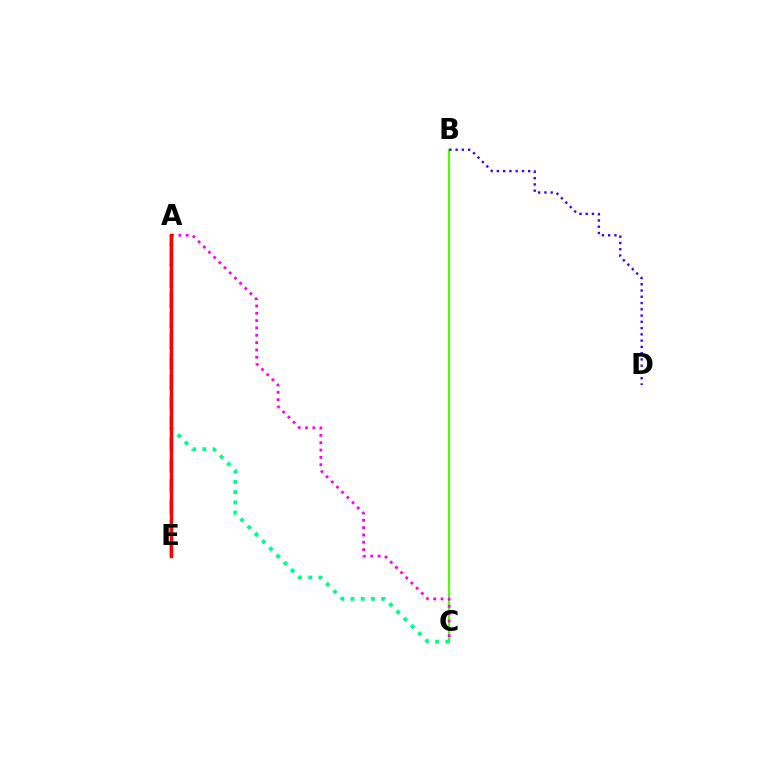{('B', 'C'): [{'color': '#4fff00', 'line_style': 'solid', 'thickness': 1.56}], ('A', 'C'): [{'color': '#00ff86', 'line_style': 'dotted', 'thickness': 2.78}, {'color': '#ff00ed', 'line_style': 'dotted', 'thickness': 1.99}], ('B', 'D'): [{'color': '#3700ff', 'line_style': 'dotted', 'thickness': 1.7}], ('A', 'E'): [{'color': '#ffd500', 'line_style': 'dashed', 'thickness': 2.84}, {'color': '#009eff', 'line_style': 'solid', 'thickness': 1.83}, {'color': '#ff0000', 'line_style': 'solid', 'thickness': 2.5}]}